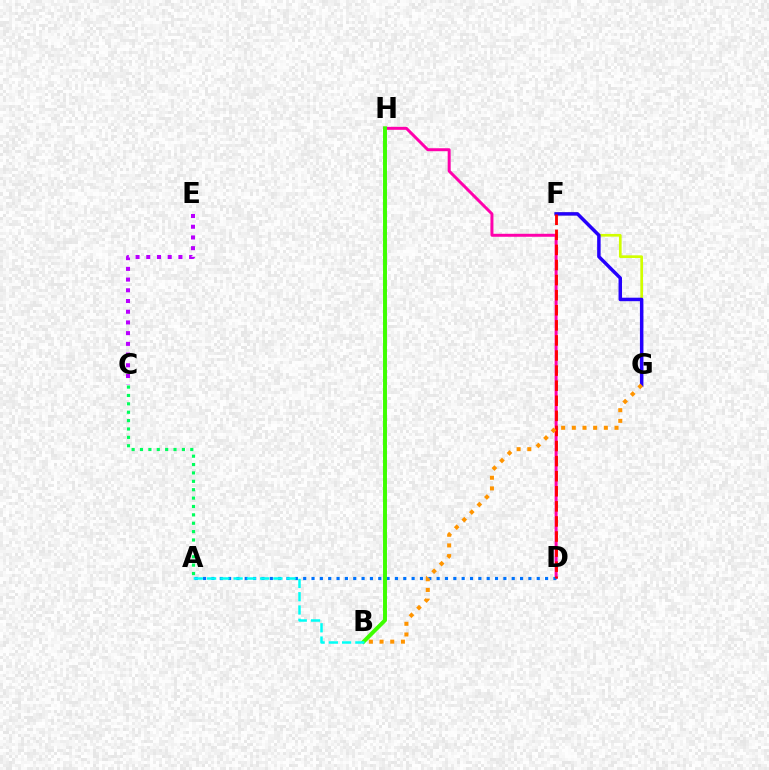{('F', 'G'): [{'color': '#d1ff00', 'line_style': 'solid', 'thickness': 1.93}, {'color': '#2500ff', 'line_style': 'solid', 'thickness': 2.5}], ('D', 'H'): [{'color': '#ff00ac', 'line_style': 'solid', 'thickness': 2.14}], ('C', 'E'): [{'color': '#b900ff', 'line_style': 'dotted', 'thickness': 2.91}], ('A', 'D'): [{'color': '#0074ff', 'line_style': 'dotted', 'thickness': 2.27}], ('A', 'C'): [{'color': '#00ff5c', 'line_style': 'dotted', 'thickness': 2.28}], ('B', 'H'): [{'color': '#3dff00', 'line_style': 'solid', 'thickness': 2.84}], ('D', 'F'): [{'color': '#ff0000', 'line_style': 'dashed', 'thickness': 2.05}], ('A', 'B'): [{'color': '#00fff6', 'line_style': 'dashed', 'thickness': 1.8}], ('B', 'G'): [{'color': '#ff9400', 'line_style': 'dotted', 'thickness': 2.9}]}